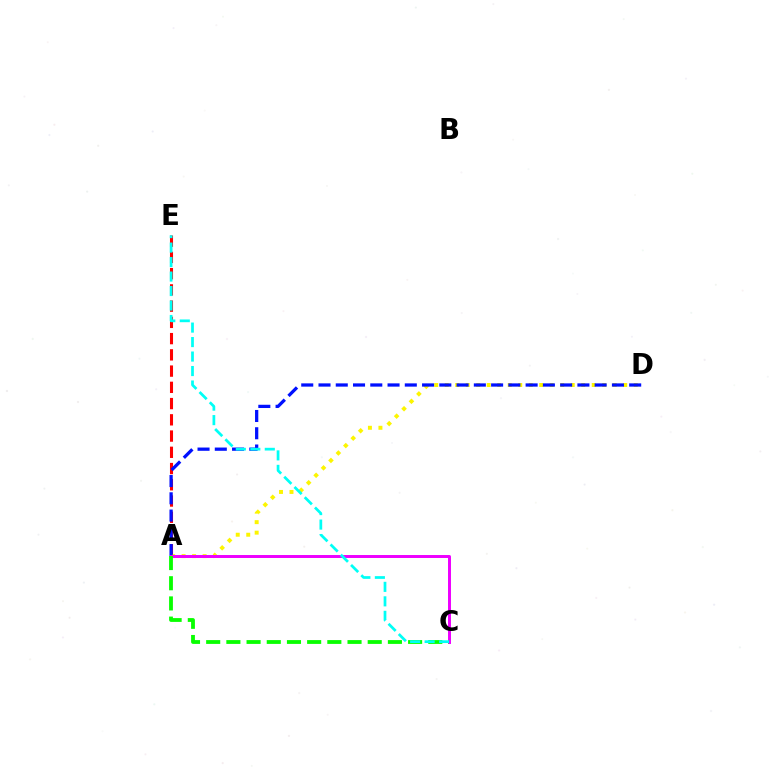{('A', 'E'): [{'color': '#ff0000', 'line_style': 'dashed', 'thickness': 2.21}], ('A', 'D'): [{'color': '#fcf500', 'line_style': 'dotted', 'thickness': 2.85}, {'color': '#0010ff', 'line_style': 'dashed', 'thickness': 2.34}], ('A', 'C'): [{'color': '#ee00ff', 'line_style': 'solid', 'thickness': 2.14}, {'color': '#08ff00', 'line_style': 'dashed', 'thickness': 2.74}], ('C', 'E'): [{'color': '#00fff6', 'line_style': 'dashed', 'thickness': 1.97}]}